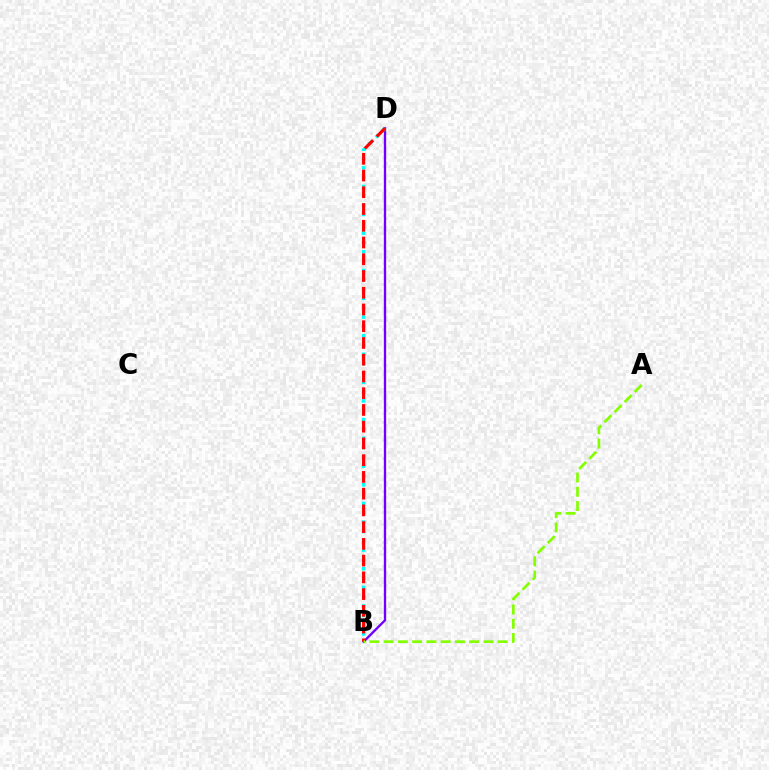{('B', 'D'): [{'color': '#7200ff', 'line_style': 'solid', 'thickness': 1.68}, {'color': '#00fff6', 'line_style': 'dotted', 'thickness': 2.53}, {'color': '#ff0000', 'line_style': 'dashed', 'thickness': 2.27}], ('A', 'B'): [{'color': '#84ff00', 'line_style': 'dashed', 'thickness': 1.94}]}